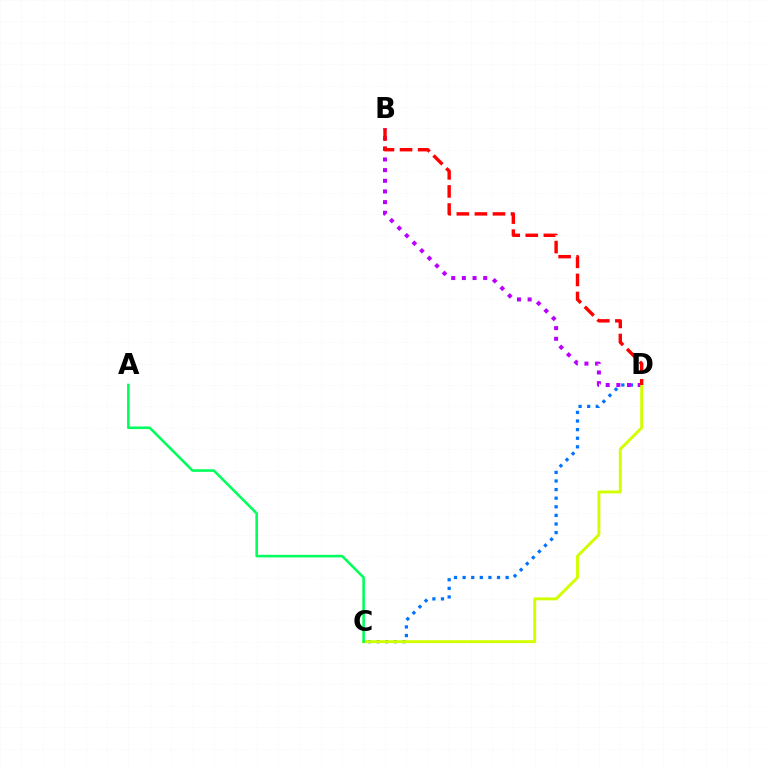{('C', 'D'): [{'color': '#0074ff', 'line_style': 'dotted', 'thickness': 2.34}, {'color': '#d1ff00', 'line_style': 'solid', 'thickness': 2.1}], ('B', 'D'): [{'color': '#b900ff', 'line_style': 'dotted', 'thickness': 2.9}, {'color': '#ff0000', 'line_style': 'dashed', 'thickness': 2.45}], ('A', 'C'): [{'color': '#00ff5c', 'line_style': 'solid', 'thickness': 1.85}]}